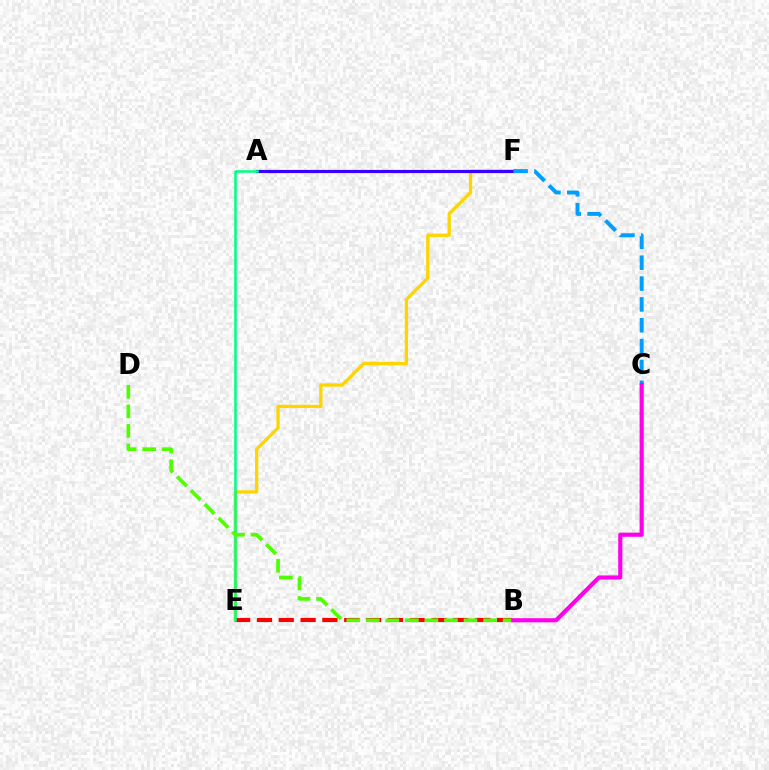{('E', 'F'): [{'color': '#ffd500', 'line_style': 'solid', 'thickness': 2.38}], ('A', 'F'): [{'color': '#3700ff', 'line_style': 'solid', 'thickness': 2.29}], ('B', 'E'): [{'color': '#ff0000', 'line_style': 'dashed', 'thickness': 2.96}], ('C', 'F'): [{'color': '#009eff', 'line_style': 'dashed', 'thickness': 2.83}], ('A', 'E'): [{'color': '#00ff86', 'line_style': 'solid', 'thickness': 1.84}], ('B', 'D'): [{'color': '#4fff00', 'line_style': 'dashed', 'thickness': 2.65}], ('B', 'C'): [{'color': '#ff00ed', 'line_style': 'solid', 'thickness': 2.98}]}